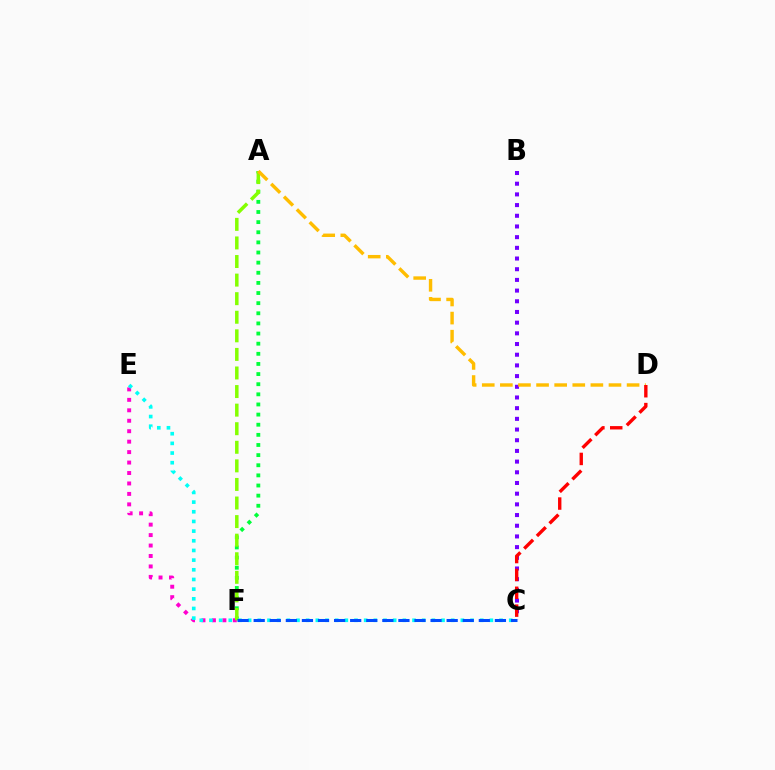{('A', 'F'): [{'color': '#00ff39', 'line_style': 'dotted', 'thickness': 2.75}, {'color': '#84ff00', 'line_style': 'dashed', 'thickness': 2.52}], ('B', 'C'): [{'color': '#7200ff', 'line_style': 'dotted', 'thickness': 2.9}], ('E', 'F'): [{'color': '#ff00cf', 'line_style': 'dotted', 'thickness': 2.84}], ('A', 'D'): [{'color': '#ffbd00', 'line_style': 'dashed', 'thickness': 2.46}], ('C', 'D'): [{'color': '#ff0000', 'line_style': 'dashed', 'thickness': 2.43}], ('C', 'E'): [{'color': '#00fff6', 'line_style': 'dotted', 'thickness': 2.63}], ('C', 'F'): [{'color': '#004bff', 'line_style': 'dashed', 'thickness': 2.18}]}